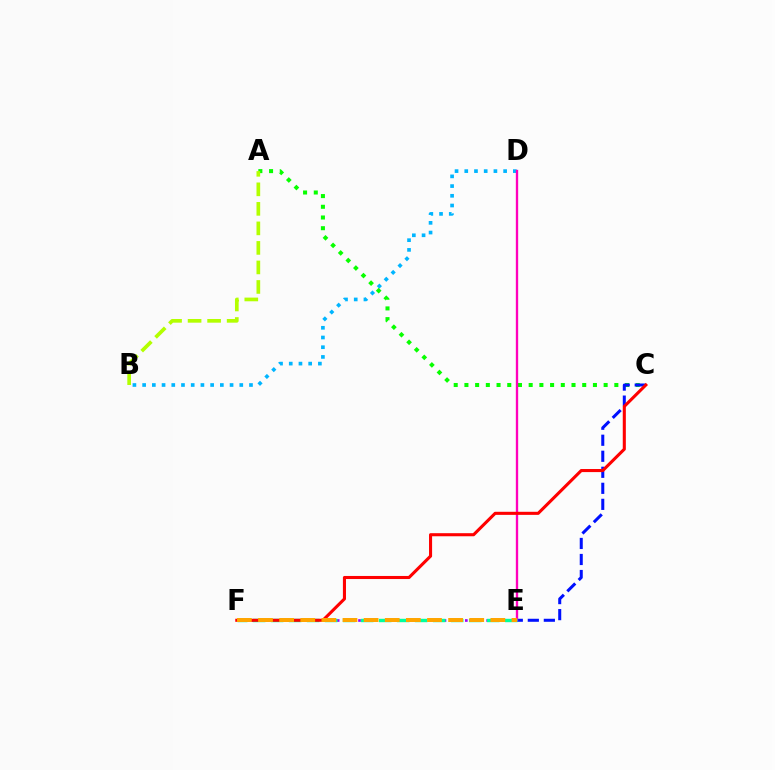{('B', 'D'): [{'color': '#00b5ff', 'line_style': 'dotted', 'thickness': 2.64}], ('A', 'C'): [{'color': '#08ff00', 'line_style': 'dotted', 'thickness': 2.91}], ('A', 'B'): [{'color': '#b3ff00', 'line_style': 'dashed', 'thickness': 2.65}], ('C', 'E'): [{'color': '#0010ff', 'line_style': 'dashed', 'thickness': 2.18}], ('D', 'E'): [{'color': '#ff00bd', 'line_style': 'solid', 'thickness': 1.68}], ('E', 'F'): [{'color': '#9b00ff', 'line_style': 'dotted', 'thickness': 1.93}, {'color': '#00ff9d', 'line_style': 'dashed', 'thickness': 2.45}, {'color': '#ffa500', 'line_style': 'dashed', 'thickness': 2.87}], ('C', 'F'): [{'color': '#ff0000', 'line_style': 'solid', 'thickness': 2.22}]}